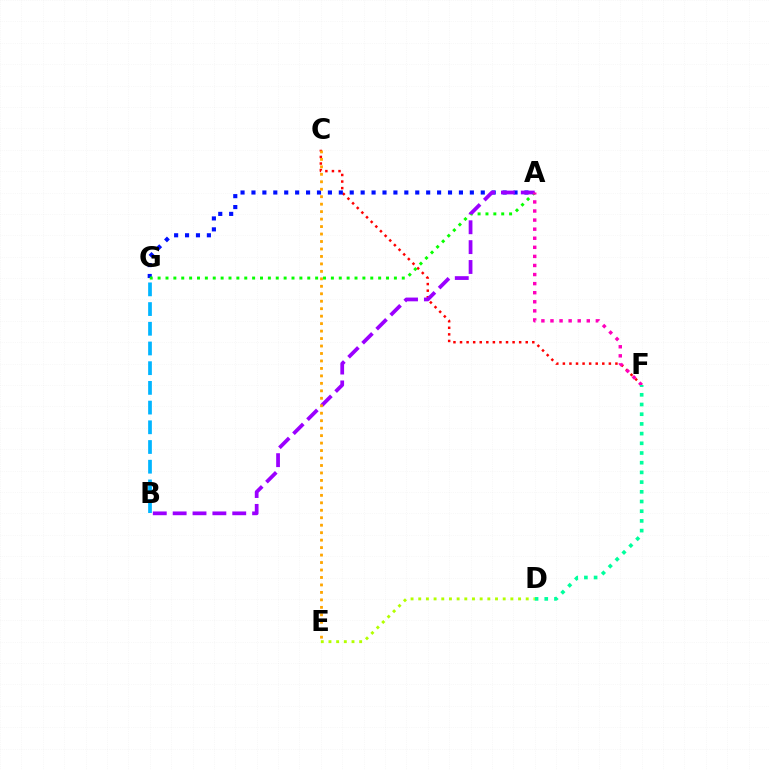{('C', 'F'): [{'color': '#ff0000', 'line_style': 'dotted', 'thickness': 1.79}], ('A', 'G'): [{'color': '#0010ff', 'line_style': 'dotted', 'thickness': 2.97}, {'color': '#08ff00', 'line_style': 'dotted', 'thickness': 2.14}], ('A', 'B'): [{'color': '#9b00ff', 'line_style': 'dashed', 'thickness': 2.7}], ('A', 'F'): [{'color': '#ff00bd', 'line_style': 'dotted', 'thickness': 2.47}], ('D', 'F'): [{'color': '#00ff9d', 'line_style': 'dotted', 'thickness': 2.64}], ('D', 'E'): [{'color': '#b3ff00', 'line_style': 'dotted', 'thickness': 2.09}], ('B', 'G'): [{'color': '#00b5ff', 'line_style': 'dashed', 'thickness': 2.68}], ('C', 'E'): [{'color': '#ffa500', 'line_style': 'dotted', 'thickness': 2.03}]}